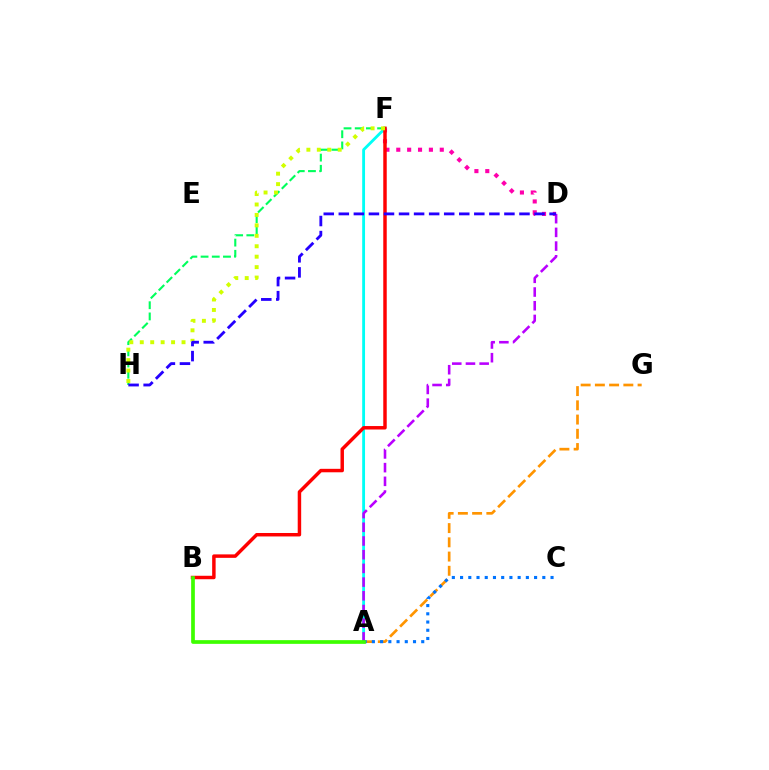{('D', 'F'): [{'color': '#ff00ac', 'line_style': 'dotted', 'thickness': 2.95}], ('A', 'F'): [{'color': '#00fff6', 'line_style': 'solid', 'thickness': 2.04}], ('A', 'G'): [{'color': '#ff9400', 'line_style': 'dashed', 'thickness': 1.93}], ('A', 'D'): [{'color': '#b900ff', 'line_style': 'dashed', 'thickness': 1.86}], ('A', 'C'): [{'color': '#0074ff', 'line_style': 'dotted', 'thickness': 2.23}], ('B', 'F'): [{'color': '#ff0000', 'line_style': 'solid', 'thickness': 2.49}], ('F', 'H'): [{'color': '#00ff5c', 'line_style': 'dashed', 'thickness': 1.52}, {'color': '#d1ff00', 'line_style': 'dotted', 'thickness': 2.84}], ('A', 'B'): [{'color': '#3dff00', 'line_style': 'solid', 'thickness': 2.67}], ('D', 'H'): [{'color': '#2500ff', 'line_style': 'dashed', 'thickness': 2.05}]}